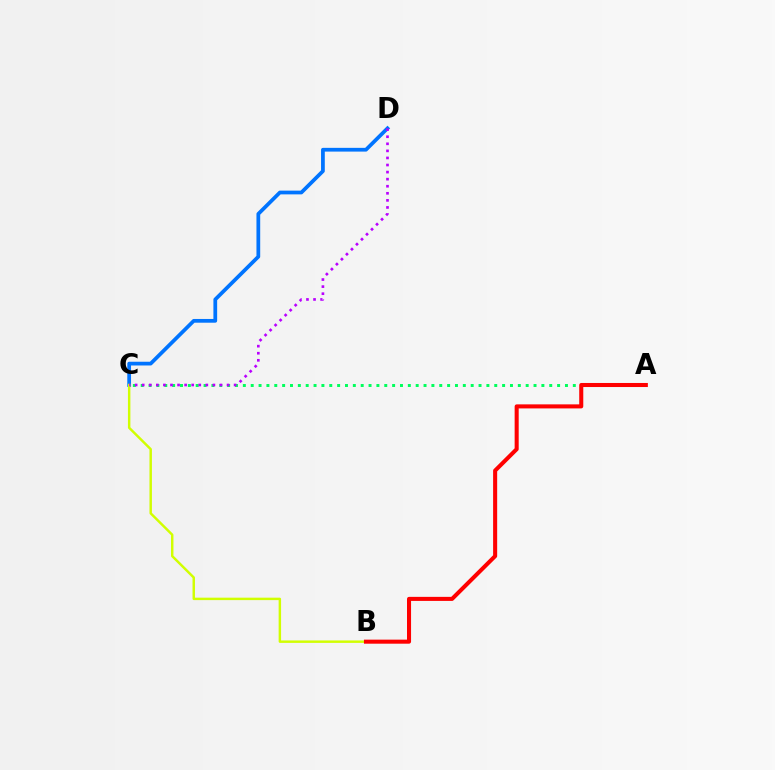{('C', 'D'): [{'color': '#0074ff', 'line_style': 'solid', 'thickness': 2.69}, {'color': '#b900ff', 'line_style': 'dotted', 'thickness': 1.92}], ('A', 'C'): [{'color': '#00ff5c', 'line_style': 'dotted', 'thickness': 2.13}], ('B', 'C'): [{'color': '#d1ff00', 'line_style': 'solid', 'thickness': 1.76}], ('A', 'B'): [{'color': '#ff0000', 'line_style': 'solid', 'thickness': 2.92}]}